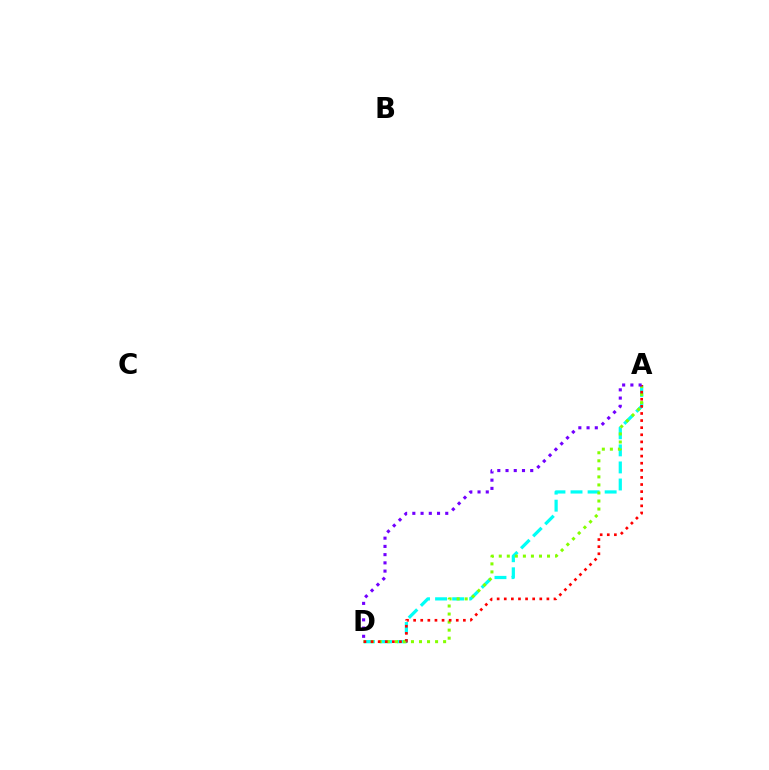{('A', 'D'): [{'color': '#00fff6', 'line_style': 'dashed', 'thickness': 2.32}, {'color': '#84ff00', 'line_style': 'dotted', 'thickness': 2.18}, {'color': '#ff0000', 'line_style': 'dotted', 'thickness': 1.93}, {'color': '#7200ff', 'line_style': 'dotted', 'thickness': 2.24}]}